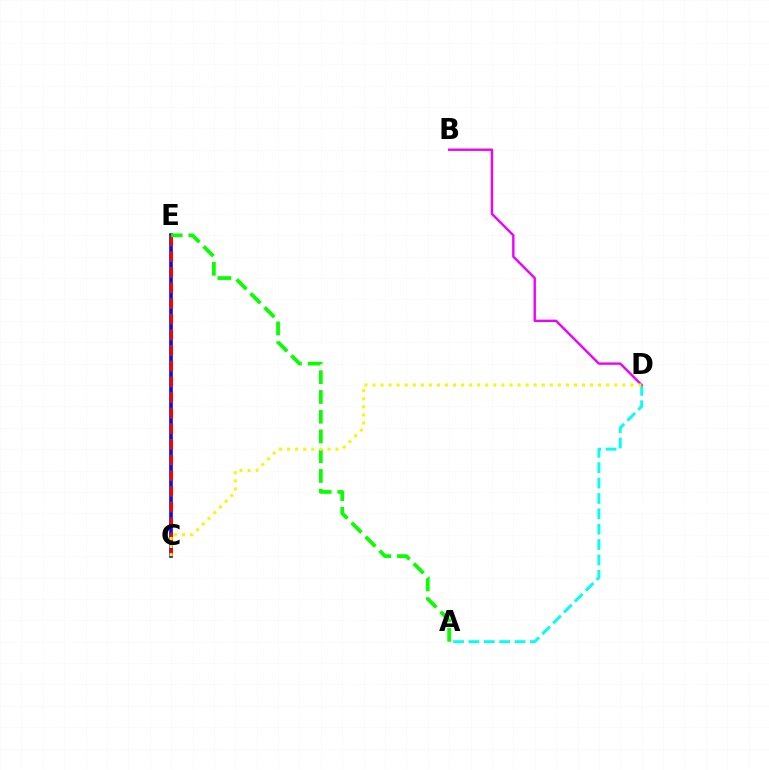{('C', 'E'): [{'color': '#0010ff', 'line_style': 'solid', 'thickness': 2.62}, {'color': '#ff0000', 'line_style': 'dashed', 'thickness': 2.13}], ('A', 'D'): [{'color': '#00fff6', 'line_style': 'dashed', 'thickness': 2.09}], ('B', 'D'): [{'color': '#ee00ff', 'line_style': 'solid', 'thickness': 1.72}], ('A', 'E'): [{'color': '#08ff00', 'line_style': 'dashed', 'thickness': 2.68}], ('C', 'D'): [{'color': '#fcf500', 'line_style': 'dotted', 'thickness': 2.19}]}